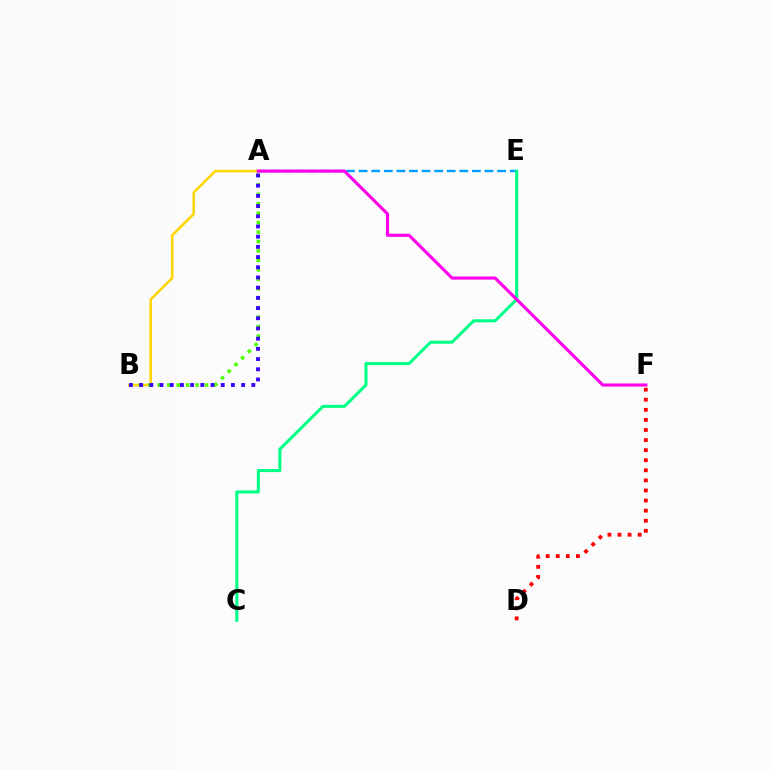{('A', 'B'): [{'color': '#ffd500', 'line_style': 'solid', 'thickness': 1.84}, {'color': '#4fff00', 'line_style': 'dotted', 'thickness': 2.57}, {'color': '#3700ff', 'line_style': 'dotted', 'thickness': 2.77}], ('A', 'E'): [{'color': '#009eff', 'line_style': 'dashed', 'thickness': 1.71}], ('C', 'E'): [{'color': '#00ff86', 'line_style': 'solid', 'thickness': 2.19}], ('D', 'F'): [{'color': '#ff0000', 'line_style': 'dotted', 'thickness': 2.74}], ('A', 'F'): [{'color': '#ff00ed', 'line_style': 'solid', 'thickness': 2.24}]}